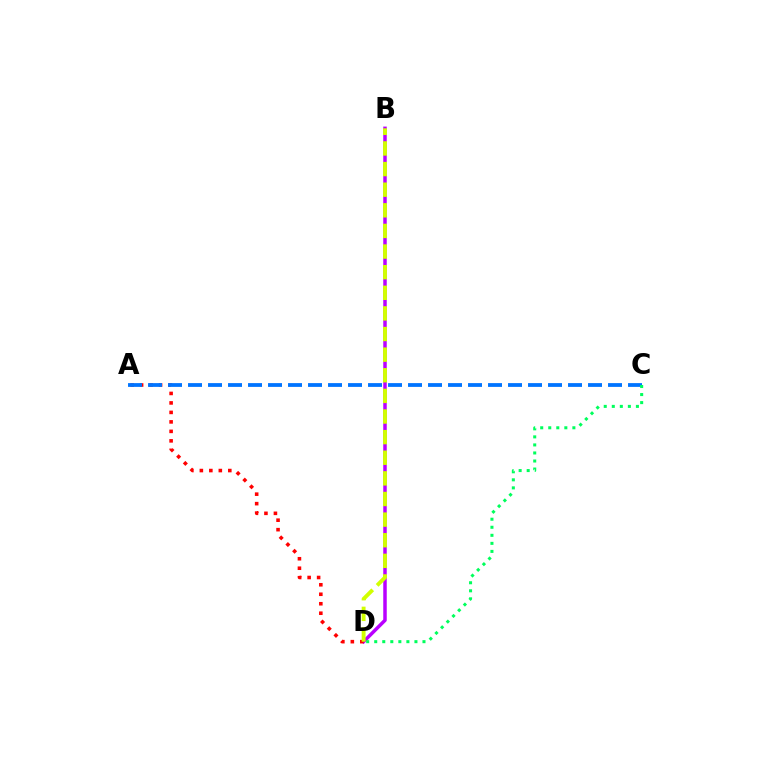{('B', 'D'): [{'color': '#b900ff', 'line_style': 'solid', 'thickness': 2.51}, {'color': '#d1ff00', 'line_style': 'dashed', 'thickness': 2.8}], ('A', 'D'): [{'color': '#ff0000', 'line_style': 'dotted', 'thickness': 2.58}], ('A', 'C'): [{'color': '#0074ff', 'line_style': 'dashed', 'thickness': 2.72}], ('C', 'D'): [{'color': '#00ff5c', 'line_style': 'dotted', 'thickness': 2.19}]}